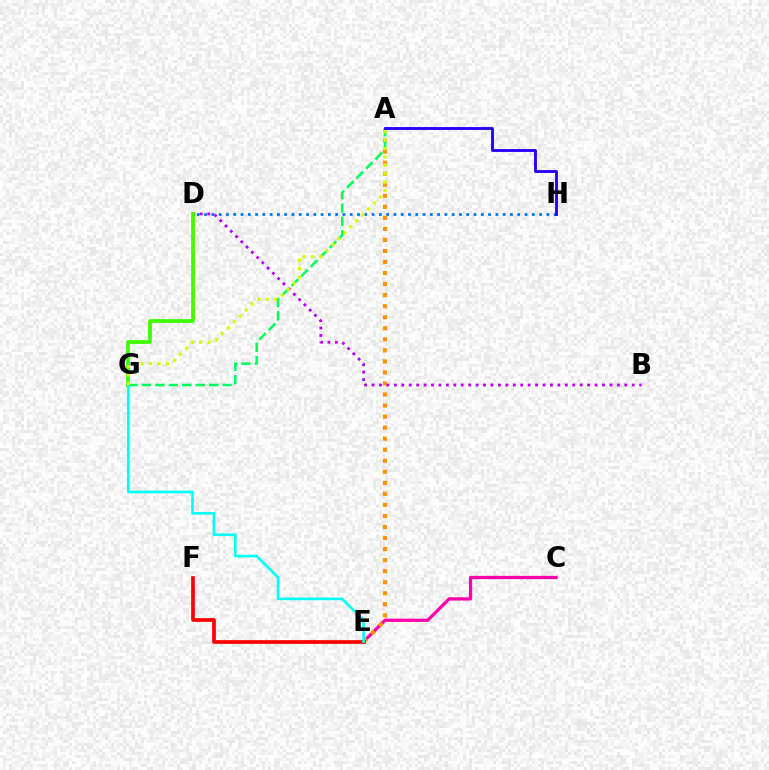{('C', 'E'): [{'color': '#ff00ac', 'line_style': 'solid', 'thickness': 2.34}], ('D', 'H'): [{'color': '#0074ff', 'line_style': 'dotted', 'thickness': 1.98}], ('A', 'E'): [{'color': '#ff9400', 'line_style': 'dotted', 'thickness': 3.0}], ('A', 'G'): [{'color': '#00ff5c', 'line_style': 'dashed', 'thickness': 1.83}, {'color': '#d1ff00', 'line_style': 'dotted', 'thickness': 2.29}], ('A', 'H'): [{'color': '#2500ff', 'line_style': 'solid', 'thickness': 2.07}], ('B', 'D'): [{'color': '#b900ff', 'line_style': 'dotted', 'thickness': 2.02}], ('D', 'G'): [{'color': '#3dff00', 'line_style': 'solid', 'thickness': 2.68}], ('E', 'F'): [{'color': '#ff0000', 'line_style': 'solid', 'thickness': 2.66}], ('E', 'G'): [{'color': '#00fff6', 'line_style': 'solid', 'thickness': 1.89}]}